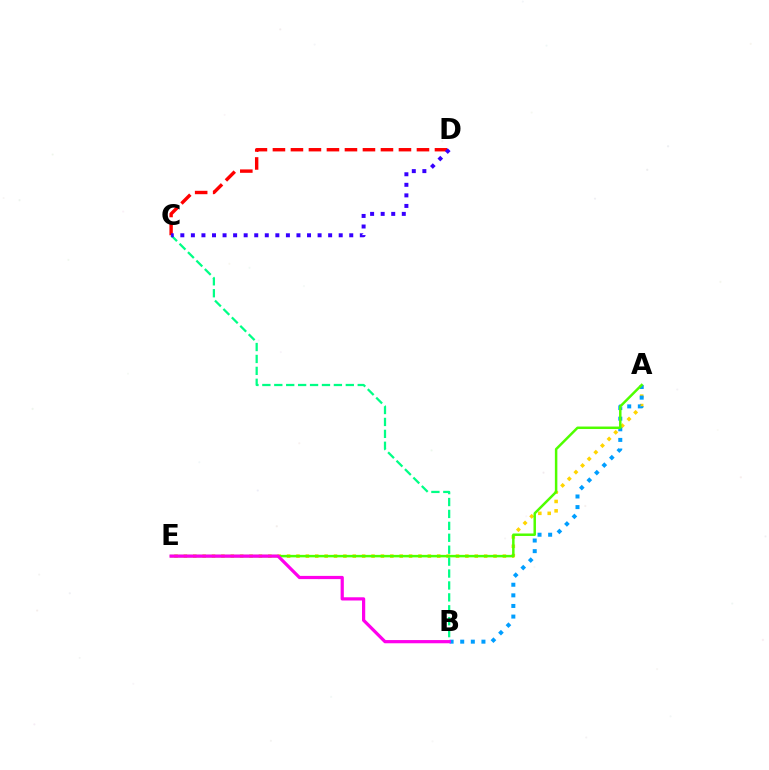{('A', 'E'): [{'color': '#ffd500', 'line_style': 'dotted', 'thickness': 2.55}, {'color': '#4fff00', 'line_style': 'solid', 'thickness': 1.79}], ('C', 'D'): [{'color': '#ff0000', 'line_style': 'dashed', 'thickness': 2.45}, {'color': '#3700ff', 'line_style': 'dotted', 'thickness': 2.87}], ('A', 'B'): [{'color': '#009eff', 'line_style': 'dotted', 'thickness': 2.88}], ('B', 'C'): [{'color': '#00ff86', 'line_style': 'dashed', 'thickness': 1.62}], ('B', 'E'): [{'color': '#ff00ed', 'line_style': 'solid', 'thickness': 2.32}]}